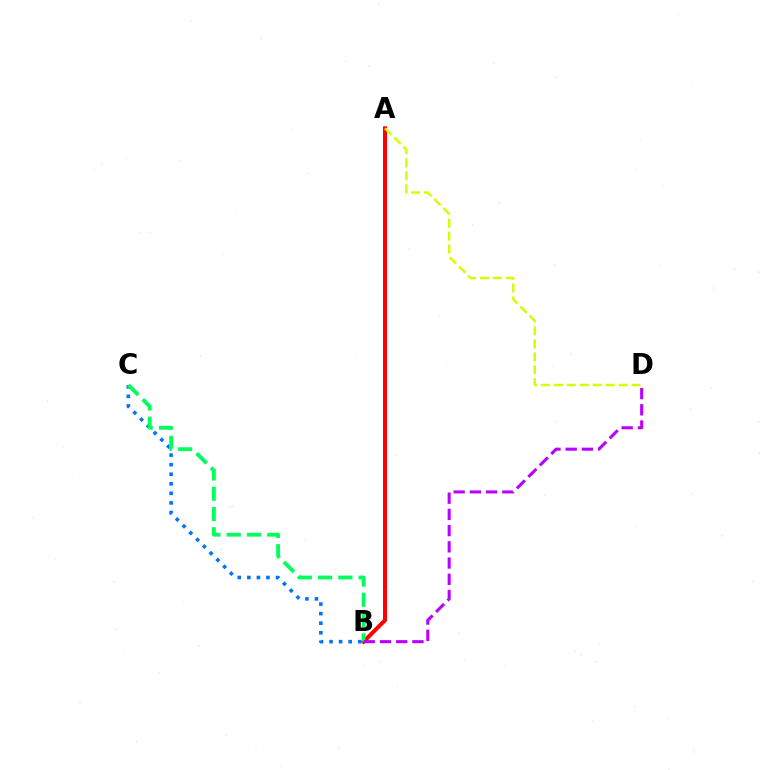{('A', 'B'): [{'color': '#ff0000', 'line_style': 'solid', 'thickness': 2.89}], ('B', 'C'): [{'color': '#0074ff', 'line_style': 'dotted', 'thickness': 2.6}, {'color': '#00ff5c', 'line_style': 'dashed', 'thickness': 2.75}], ('A', 'D'): [{'color': '#d1ff00', 'line_style': 'dashed', 'thickness': 1.76}], ('B', 'D'): [{'color': '#b900ff', 'line_style': 'dashed', 'thickness': 2.2}]}